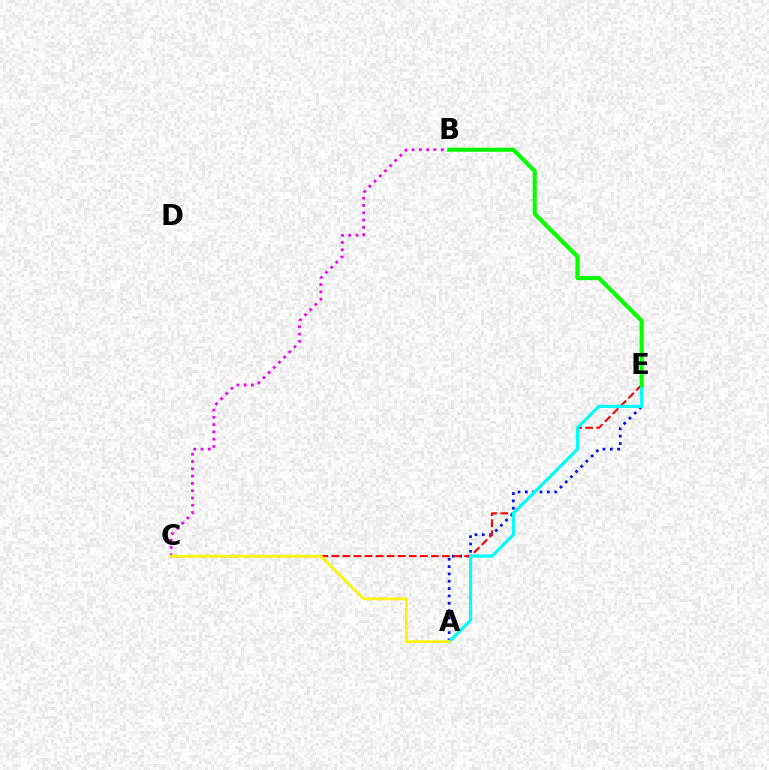{('B', 'C'): [{'color': '#ee00ff', 'line_style': 'dotted', 'thickness': 1.98}], ('A', 'E'): [{'color': '#0010ff', 'line_style': 'dotted', 'thickness': 1.99}, {'color': '#00fff6', 'line_style': 'solid', 'thickness': 2.3}], ('C', 'E'): [{'color': '#ff0000', 'line_style': 'dashed', 'thickness': 1.5}], ('A', 'C'): [{'color': '#fcf500', 'line_style': 'solid', 'thickness': 1.96}], ('B', 'E'): [{'color': '#08ff00', 'line_style': 'solid', 'thickness': 2.96}]}